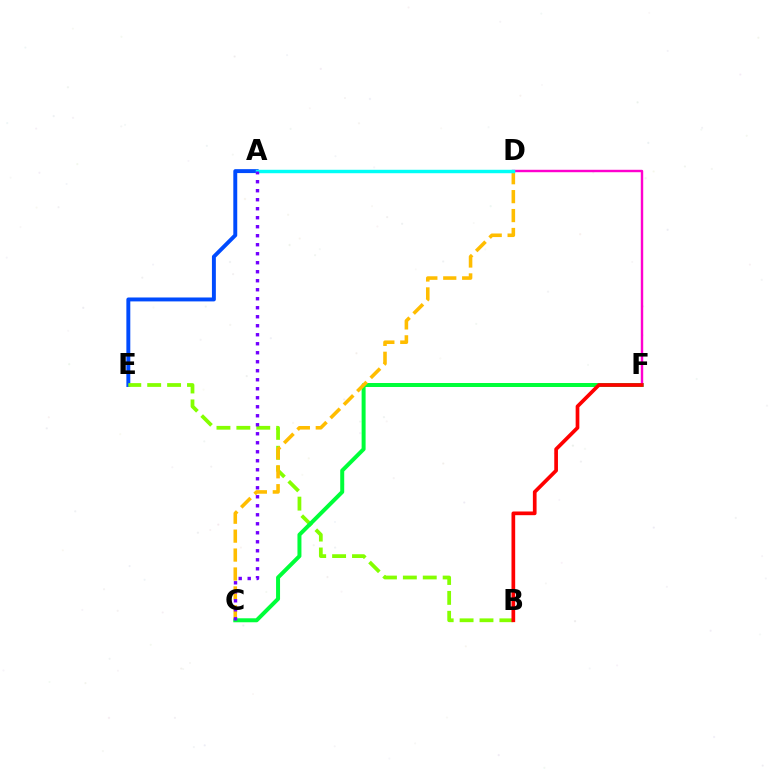{('A', 'E'): [{'color': '#004bff', 'line_style': 'solid', 'thickness': 2.83}], ('B', 'E'): [{'color': '#84ff00', 'line_style': 'dashed', 'thickness': 2.7}], ('C', 'F'): [{'color': '#00ff39', 'line_style': 'solid', 'thickness': 2.87}], ('D', 'F'): [{'color': '#ff00cf', 'line_style': 'solid', 'thickness': 1.74}], ('C', 'D'): [{'color': '#ffbd00', 'line_style': 'dashed', 'thickness': 2.57}], ('A', 'D'): [{'color': '#00fff6', 'line_style': 'solid', 'thickness': 2.48}], ('A', 'C'): [{'color': '#7200ff', 'line_style': 'dotted', 'thickness': 2.45}], ('B', 'F'): [{'color': '#ff0000', 'line_style': 'solid', 'thickness': 2.66}]}